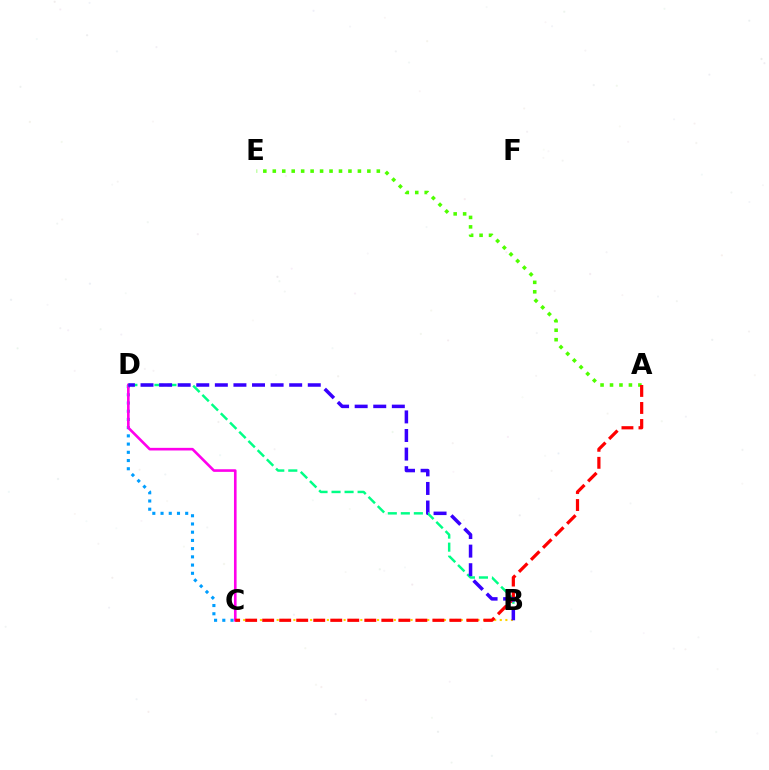{('C', 'D'): [{'color': '#009eff', 'line_style': 'dotted', 'thickness': 2.23}, {'color': '#ff00ed', 'line_style': 'solid', 'thickness': 1.89}], ('A', 'E'): [{'color': '#4fff00', 'line_style': 'dotted', 'thickness': 2.57}], ('B', 'C'): [{'color': '#ffd500', 'line_style': 'dotted', 'thickness': 1.52}], ('B', 'D'): [{'color': '#00ff86', 'line_style': 'dashed', 'thickness': 1.77}, {'color': '#3700ff', 'line_style': 'dashed', 'thickness': 2.52}], ('A', 'C'): [{'color': '#ff0000', 'line_style': 'dashed', 'thickness': 2.31}]}